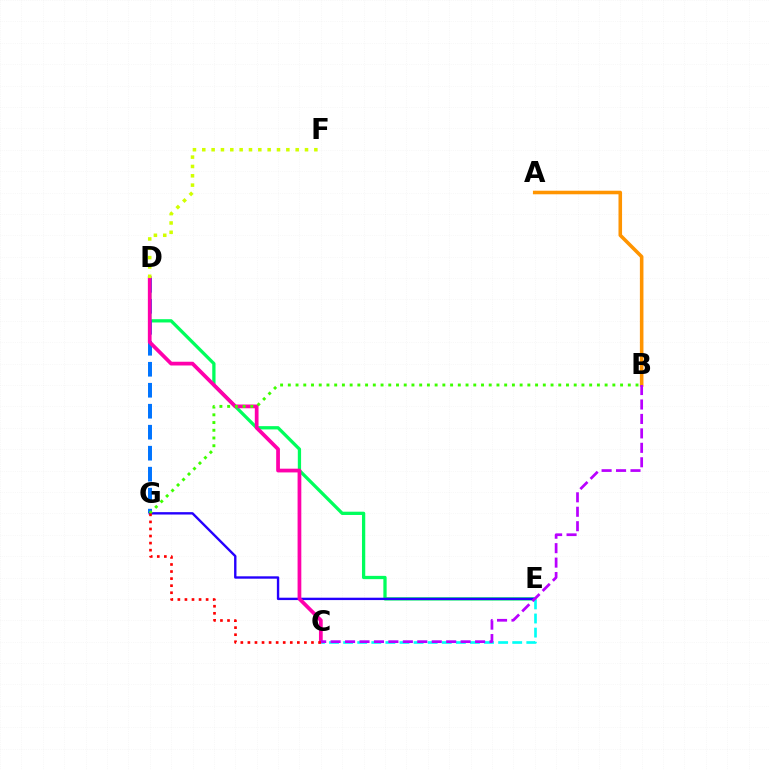{('D', 'E'): [{'color': '#00ff5c', 'line_style': 'solid', 'thickness': 2.36}], ('D', 'G'): [{'color': '#0074ff', 'line_style': 'dashed', 'thickness': 2.85}], ('E', 'G'): [{'color': '#2500ff', 'line_style': 'solid', 'thickness': 1.71}], ('A', 'B'): [{'color': '#ff9400', 'line_style': 'solid', 'thickness': 2.56}], ('C', 'D'): [{'color': '#ff00ac', 'line_style': 'solid', 'thickness': 2.69}], ('D', 'F'): [{'color': '#d1ff00', 'line_style': 'dotted', 'thickness': 2.54}], ('C', 'E'): [{'color': '#00fff6', 'line_style': 'dashed', 'thickness': 1.91}], ('B', 'G'): [{'color': '#3dff00', 'line_style': 'dotted', 'thickness': 2.1}], ('B', 'C'): [{'color': '#b900ff', 'line_style': 'dashed', 'thickness': 1.96}], ('C', 'G'): [{'color': '#ff0000', 'line_style': 'dotted', 'thickness': 1.92}]}